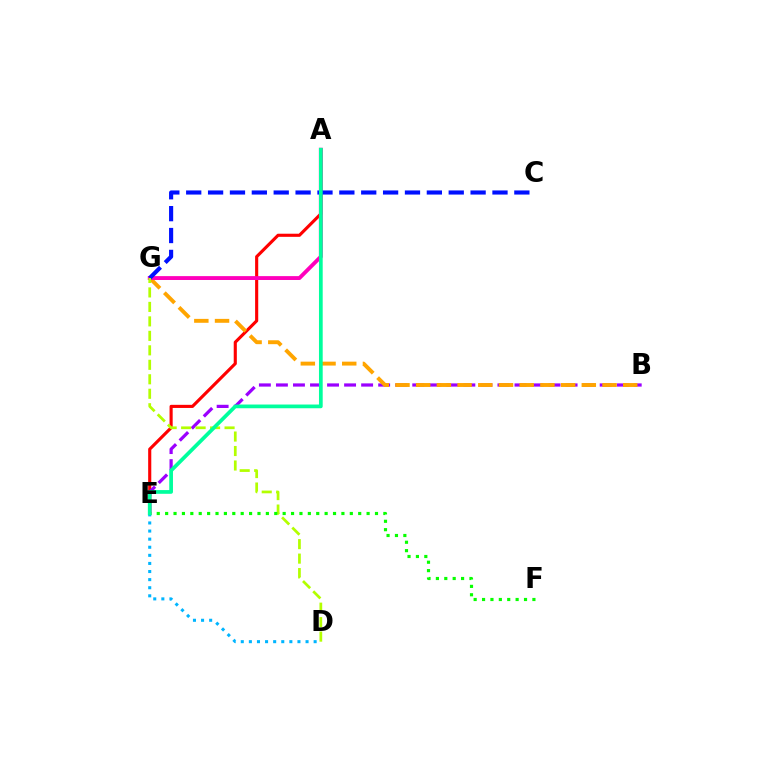{('A', 'E'): [{'color': '#ff0000', 'line_style': 'solid', 'thickness': 2.25}, {'color': '#00ff9d', 'line_style': 'solid', 'thickness': 2.68}], ('B', 'E'): [{'color': '#9b00ff', 'line_style': 'dashed', 'thickness': 2.31}], ('B', 'G'): [{'color': '#ffa500', 'line_style': 'dashed', 'thickness': 2.81}], ('A', 'G'): [{'color': '#ff00bd', 'line_style': 'solid', 'thickness': 2.79}], ('C', 'G'): [{'color': '#0010ff', 'line_style': 'dashed', 'thickness': 2.97}], ('D', 'E'): [{'color': '#00b5ff', 'line_style': 'dotted', 'thickness': 2.2}], ('D', 'G'): [{'color': '#b3ff00', 'line_style': 'dashed', 'thickness': 1.97}], ('E', 'F'): [{'color': '#08ff00', 'line_style': 'dotted', 'thickness': 2.28}]}